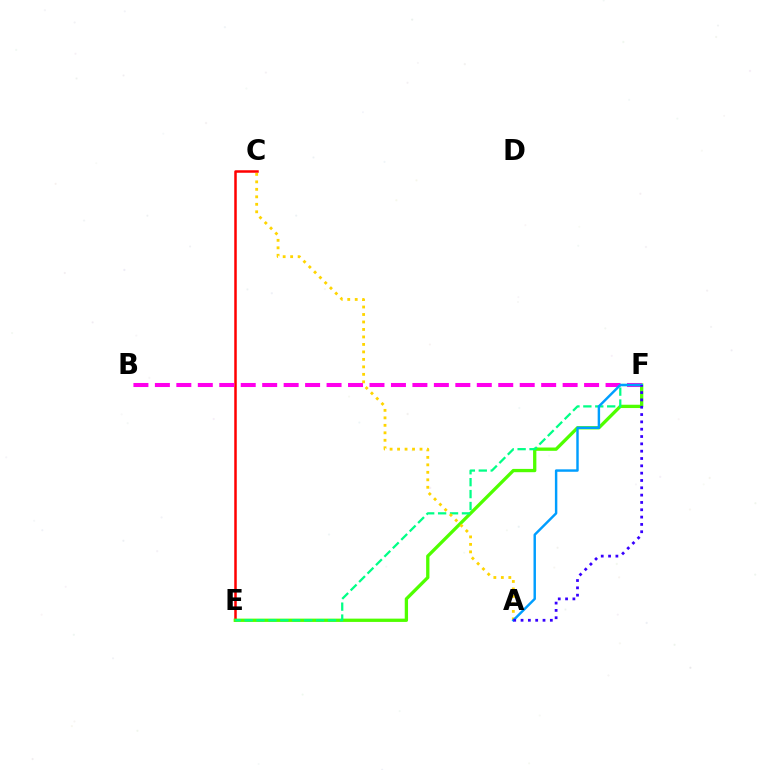{('C', 'E'): [{'color': '#ff0000', 'line_style': 'solid', 'thickness': 1.8}], ('E', 'F'): [{'color': '#4fff00', 'line_style': 'solid', 'thickness': 2.37}, {'color': '#00ff86', 'line_style': 'dashed', 'thickness': 1.62}], ('B', 'F'): [{'color': '#ff00ed', 'line_style': 'dashed', 'thickness': 2.92}], ('A', 'C'): [{'color': '#ffd500', 'line_style': 'dotted', 'thickness': 2.03}], ('A', 'F'): [{'color': '#009eff', 'line_style': 'solid', 'thickness': 1.76}, {'color': '#3700ff', 'line_style': 'dotted', 'thickness': 1.99}]}